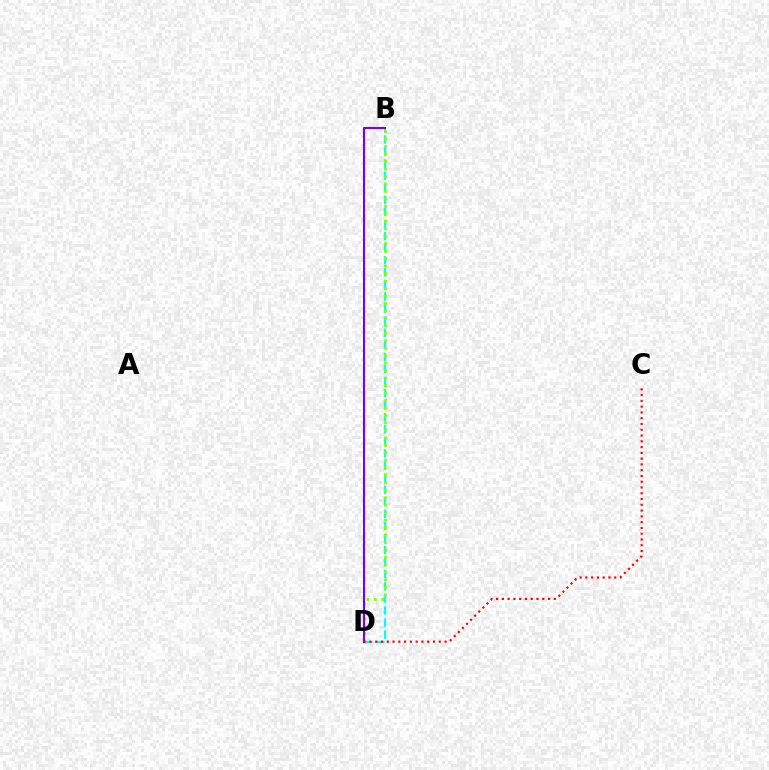{('B', 'D'): [{'color': '#00fff6', 'line_style': 'dashed', 'thickness': 1.64}, {'color': '#84ff00', 'line_style': 'dotted', 'thickness': 2.03}, {'color': '#7200ff', 'line_style': 'solid', 'thickness': 1.51}], ('C', 'D'): [{'color': '#ff0000', 'line_style': 'dotted', 'thickness': 1.57}]}